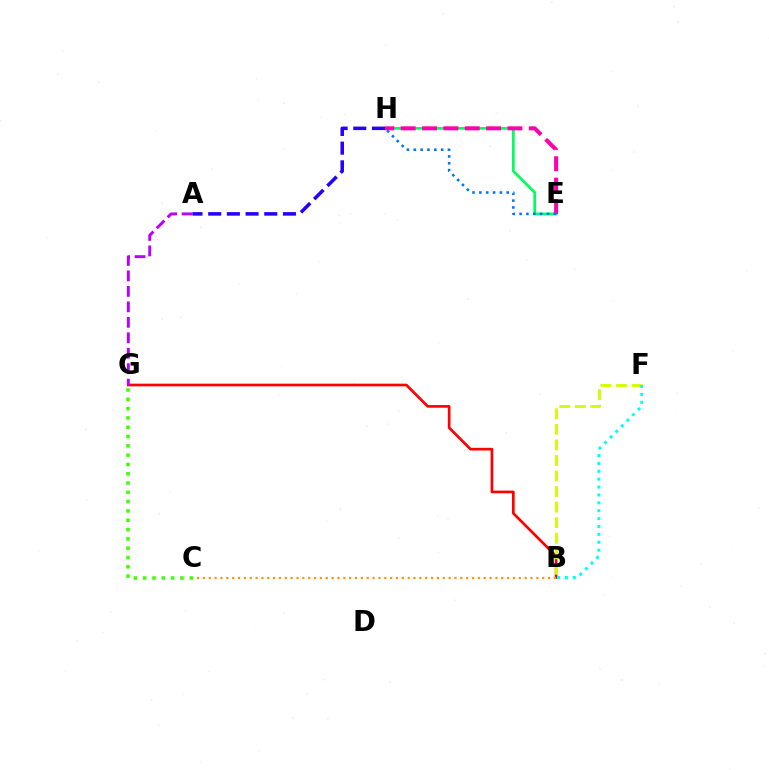{('B', 'G'): [{'color': '#ff0000', 'line_style': 'solid', 'thickness': 1.93}], ('C', 'G'): [{'color': '#3dff00', 'line_style': 'dotted', 'thickness': 2.53}], ('B', 'F'): [{'color': '#d1ff00', 'line_style': 'dashed', 'thickness': 2.11}, {'color': '#00fff6', 'line_style': 'dotted', 'thickness': 2.14}], ('A', 'G'): [{'color': '#b900ff', 'line_style': 'dashed', 'thickness': 2.1}], ('E', 'H'): [{'color': '#00ff5c', 'line_style': 'solid', 'thickness': 1.97}, {'color': '#ff00ac', 'line_style': 'dashed', 'thickness': 2.9}, {'color': '#0074ff', 'line_style': 'dotted', 'thickness': 1.86}], ('B', 'C'): [{'color': '#ff9400', 'line_style': 'dotted', 'thickness': 1.59}], ('A', 'H'): [{'color': '#2500ff', 'line_style': 'dashed', 'thickness': 2.54}]}